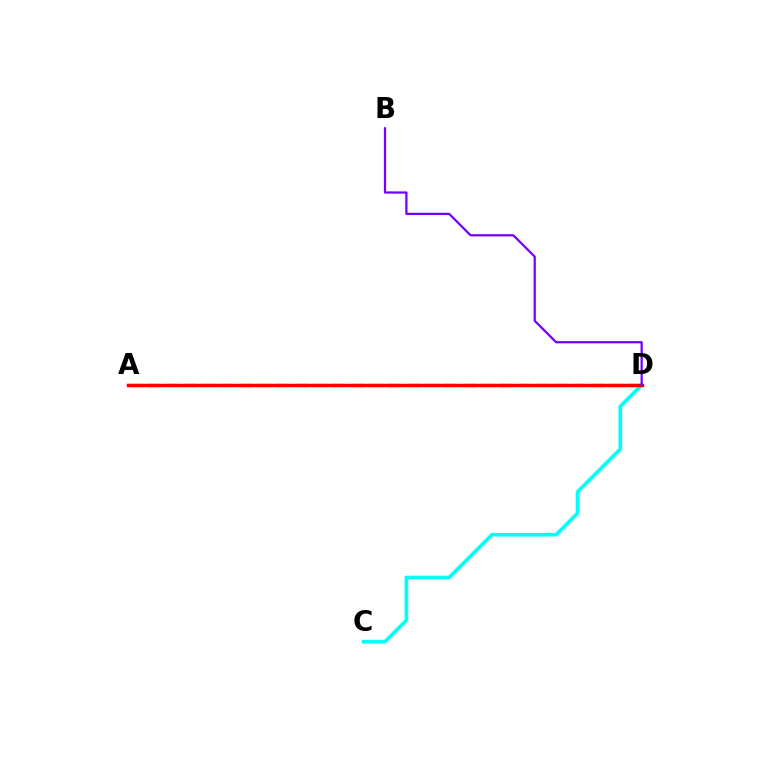{('C', 'D'): [{'color': '#00fff6', 'line_style': 'solid', 'thickness': 2.64}], ('A', 'D'): [{'color': '#84ff00', 'line_style': 'dashed', 'thickness': 2.52}, {'color': '#ff0000', 'line_style': 'solid', 'thickness': 2.5}], ('B', 'D'): [{'color': '#7200ff', 'line_style': 'solid', 'thickness': 1.61}]}